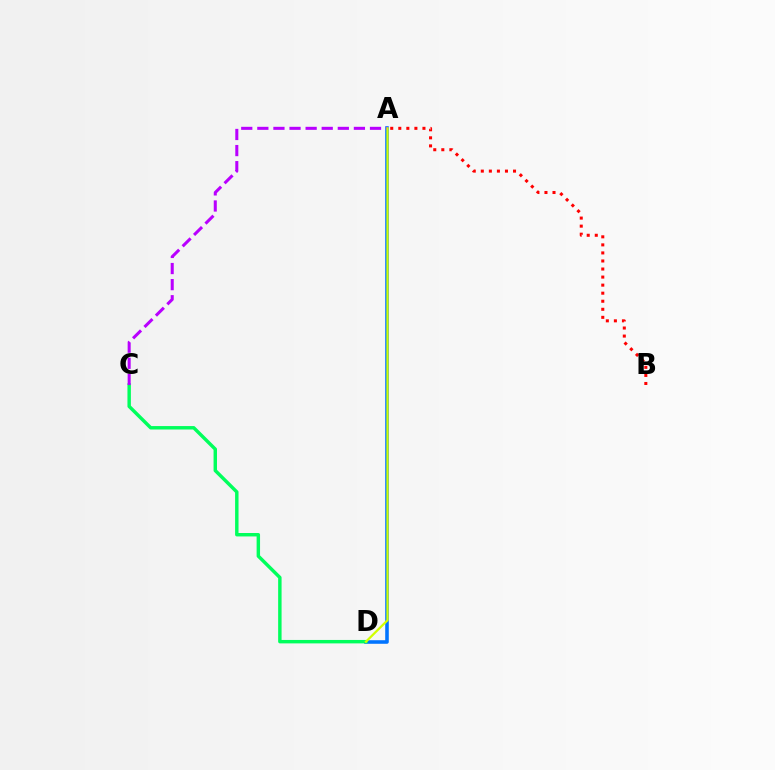{('A', 'D'): [{'color': '#0074ff', 'line_style': 'solid', 'thickness': 2.57}, {'color': '#d1ff00', 'line_style': 'solid', 'thickness': 1.6}], ('C', 'D'): [{'color': '#00ff5c', 'line_style': 'solid', 'thickness': 2.47}], ('A', 'C'): [{'color': '#b900ff', 'line_style': 'dashed', 'thickness': 2.19}], ('A', 'B'): [{'color': '#ff0000', 'line_style': 'dotted', 'thickness': 2.19}]}